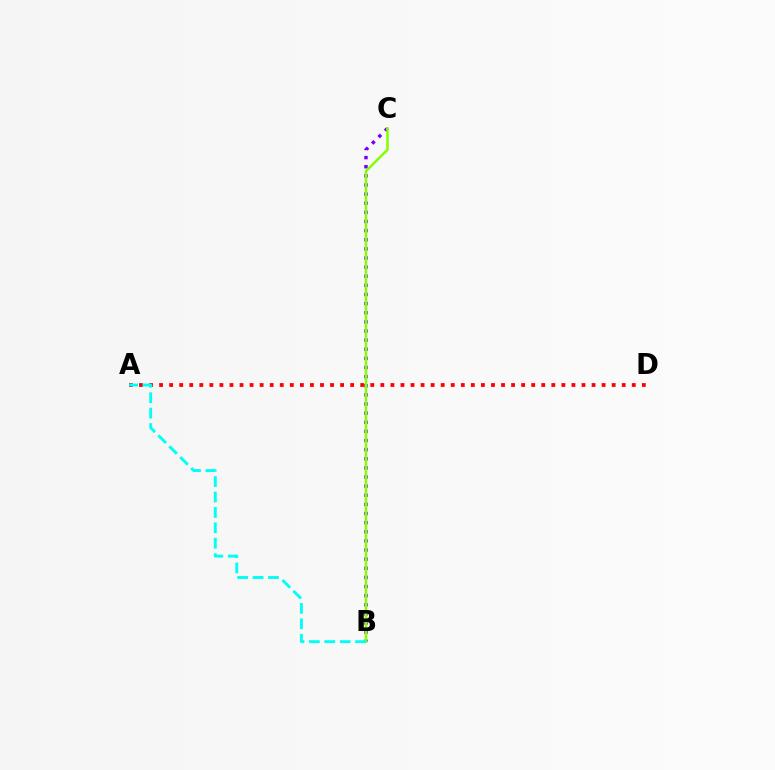{('B', 'C'): [{'color': '#7200ff', 'line_style': 'dotted', 'thickness': 2.48}, {'color': '#84ff00', 'line_style': 'solid', 'thickness': 1.81}], ('A', 'D'): [{'color': '#ff0000', 'line_style': 'dotted', 'thickness': 2.73}], ('A', 'B'): [{'color': '#00fff6', 'line_style': 'dashed', 'thickness': 2.09}]}